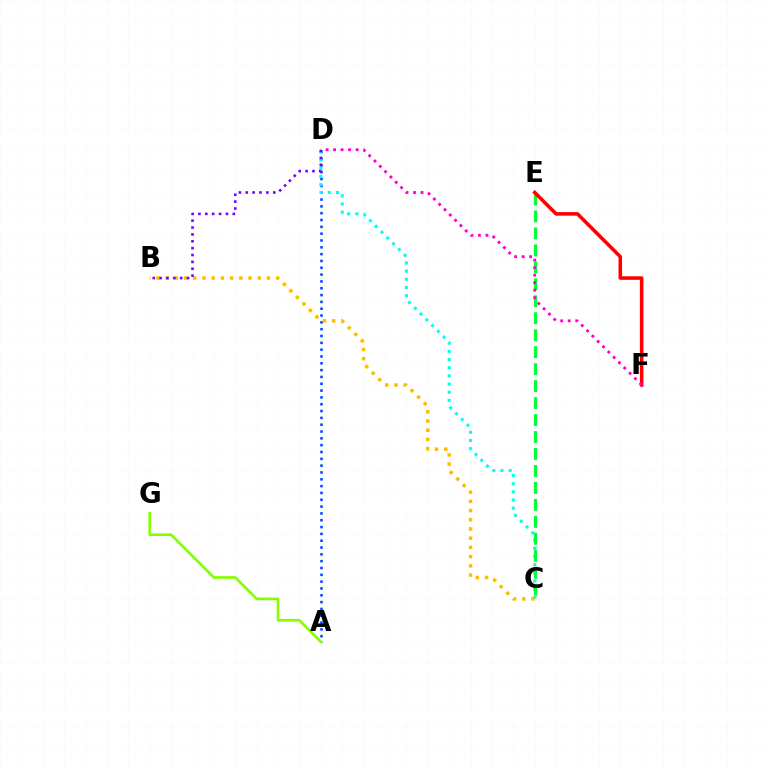{('A', 'D'): [{'color': '#004bff', 'line_style': 'dotted', 'thickness': 1.85}], ('C', 'D'): [{'color': '#00fff6', 'line_style': 'dotted', 'thickness': 2.22}], ('C', 'E'): [{'color': '#00ff39', 'line_style': 'dashed', 'thickness': 2.31}], ('E', 'F'): [{'color': '#ff0000', 'line_style': 'solid', 'thickness': 2.56}], ('D', 'F'): [{'color': '#ff00cf', 'line_style': 'dotted', 'thickness': 2.04}], ('B', 'C'): [{'color': '#ffbd00', 'line_style': 'dotted', 'thickness': 2.5}], ('A', 'G'): [{'color': '#84ff00', 'line_style': 'solid', 'thickness': 1.92}], ('B', 'D'): [{'color': '#7200ff', 'line_style': 'dotted', 'thickness': 1.87}]}